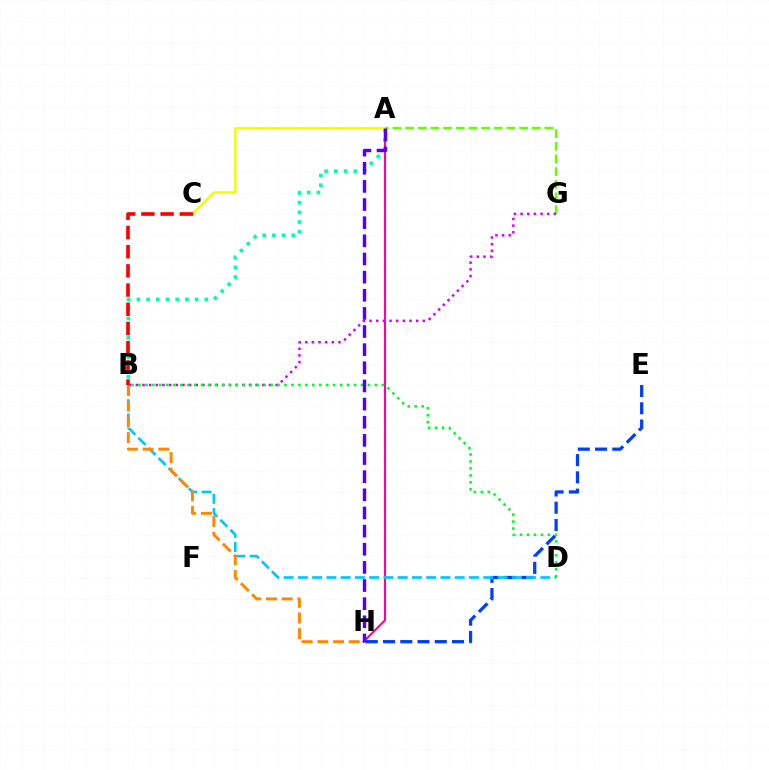{('A', 'B'): [{'color': '#00ffaf', 'line_style': 'dotted', 'thickness': 2.64}], ('A', 'G'): [{'color': '#66ff00', 'line_style': 'dashed', 'thickness': 1.72}], ('A', 'H'): [{'color': '#ff00a0', 'line_style': 'solid', 'thickness': 1.53}, {'color': '#4f00ff', 'line_style': 'dashed', 'thickness': 2.46}], ('E', 'H'): [{'color': '#003fff', 'line_style': 'dashed', 'thickness': 2.34}], ('B', 'D'): [{'color': '#00c7ff', 'line_style': 'dashed', 'thickness': 1.94}, {'color': '#00ff27', 'line_style': 'dotted', 'thickness': 1.89}], ('B', 'G'): [{'color': '#d600ff', 'line_style': 'dotted', 'thickness': 1.81}], ('A', 'C'): [{'color': '#eeff00', 'line_style': 'solid', 'thickness': 1.74}], ('B', 'H'): [{'color': '#ff8800', 'line_style': 'dashed', 'thickness': 2.13}], ('B', 'C'): [{'color': '#ff0000', 'line_style': 'dashed', 'thickness': 2.61}]}